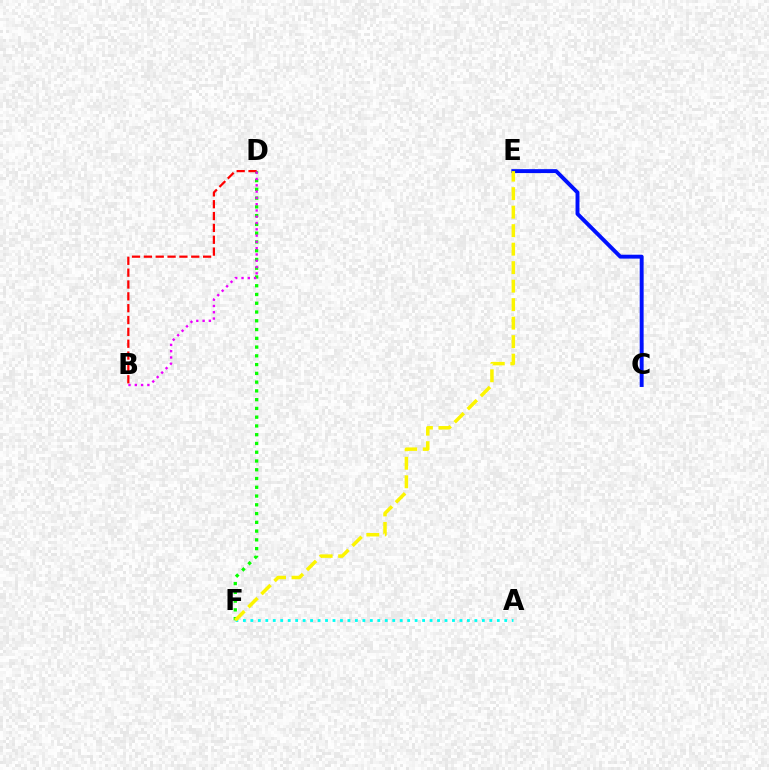{('A', 'F'): [{'color': '#00fff6', 'line_style': 'dotted', 'thickness': 2.03}], ('C', 'E'): [{'color': '#0010ff', 'line_style': 'solid', 'thickness': 2.82}], ('D', 'F'): [{'color': '#08ff00', 'line_style': 'dotted', 'thickness': 2.38}], ('B', 'D'): [{'color': '#ff0000', 'line_style': 'dashed', 'thickness': 1.61}, {'color': '#ee00ff', 'line_style': 'dotted', 'thickness': 1.71}], ('E', 'F'): [{'color': '#fcf500', 'line_style': 'dashed', 'thickness': 2.51}]}